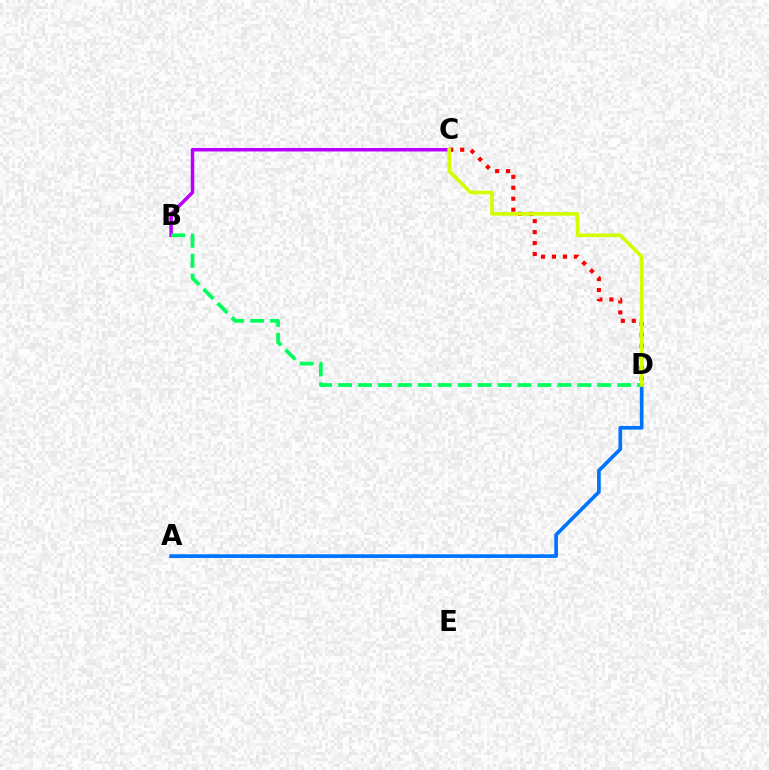{('B', 'C'): [{'color': '#b900ff', 'line_style': 'solid', 'thickness': 2.53}], ('A', 'D'): [{'color': '#0074ff', 'line_style': 'solid', 'thickness': 2.64}], ('C', 'D'): [{'color': '#ff0000', 'line_style': 'dotted', 'thickness': 2.98}, {'color': '#d1ff00', 'line_style': 'solid', 'thickness': 2.6}], ('B', 'D'): [{'color': '#00ff5c', 'line_style': 'dashed', 'thickness': 2.71}]}